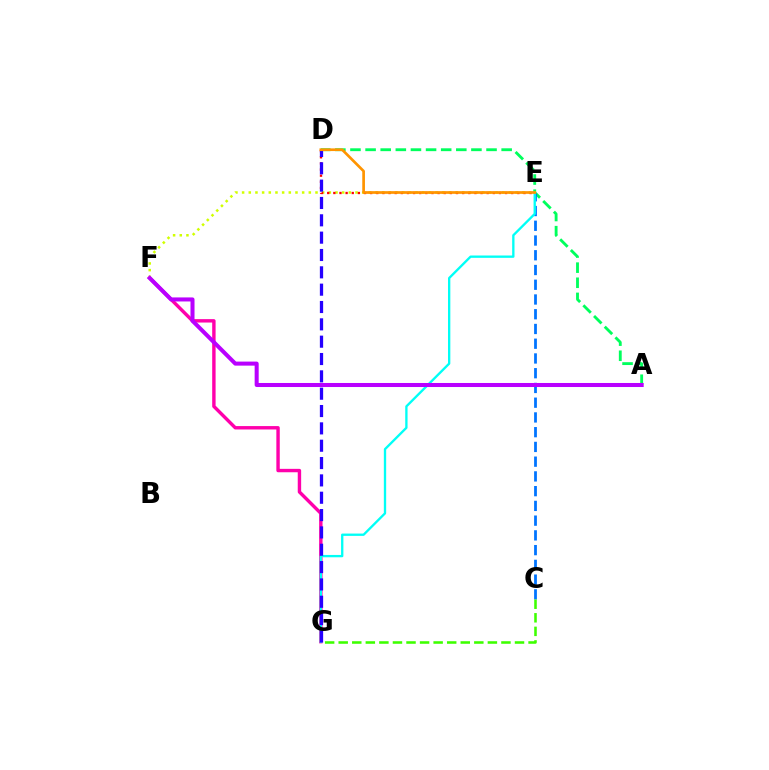{('A', 'D'): [{'color': '#00ff5c', 'line_style': 'dashed', 'thickness': 2.05}], ('E', 'F'): [{'color': '#d1ff00', 'line_style': 'dotted', 'thickness': 1.81}], ('F', 'G'): [{'color': '#ff00ac', 'line_style': 'solid', 'thickness': 2.45}], ('C', 'E'): [{'color': '#0074ff', 'line_style': 'dashed', 'thickness': 2.0}], ('E', 'G'): [{'color': '#00fff6', 'line_style': 'solid', 'thickness': 1.68}], ('D', 'E'): [{'color': '#ff0000', 'line_style': 'dotted', 'thickness': 1.67}, {'color': '#ff9400', 'line_style': 'solid', 'thickness': 1.94}], ('D', 'G'): [{'color': '#2500ff', 'line_style': 'dashed', 'thickness': 2.36}], ('A', 'F'): [{'color': '#b900ff', 'line_style': 'solid', 'thickness': 2.91}], ('C', 'G'): [{'color': '#3dff00', 'line_style': 'dashed', 'thickness': 1.84}]}